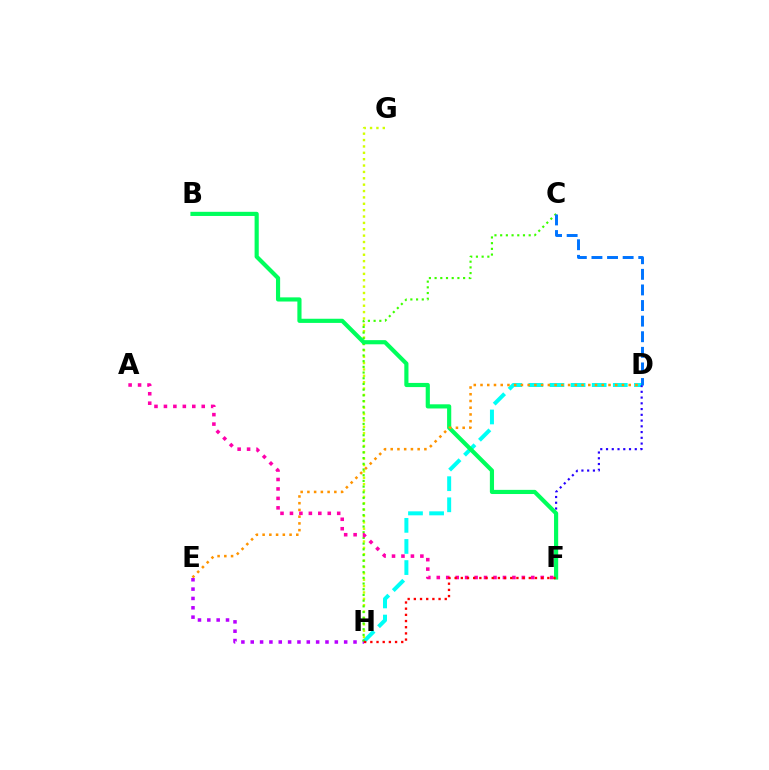{('D', 'H'): [{'color': '#00fff6', 'line_style': 'dashed', 'thickness': 2.87}], ('E', 'H'): [{'color': '#b900ff', 'line_style': 'dotted', 'thickness': 2.54}], ('G', 'H'): [{'color': '#d1ff00', 'line_style': 'dotted', 'thickness': 1.73}], ('D', 'F'): [{'color': '#2500ff', 'line_style': 'dotted', 'thickness': 1.56}], ('C', 'H'): [{'color': '#3dff00', 'line_style': 'dotted', 'thickness': 1.55}], ('B', 'F'): [{'color': '#00ff5c', 'line_style': 'solid', 'thickness': 2.99}], ('C', 'D'): [{'color': '#0074ff', 'line_style': 'dashed', 'thickness': 2.12}], ('D', 'E'): [{'color': '#ff9400', 'line_style': 'dotted', 'thickness': 1.83}], ('A', 'F'): [{'color': '#ff00ac', 'line_style': 'dotted', 'thickness': 2.57}], ('F', 'H'): [{'color': '#ff0000', 'line_style': 'dotted', 'thickness': 1.68}]}